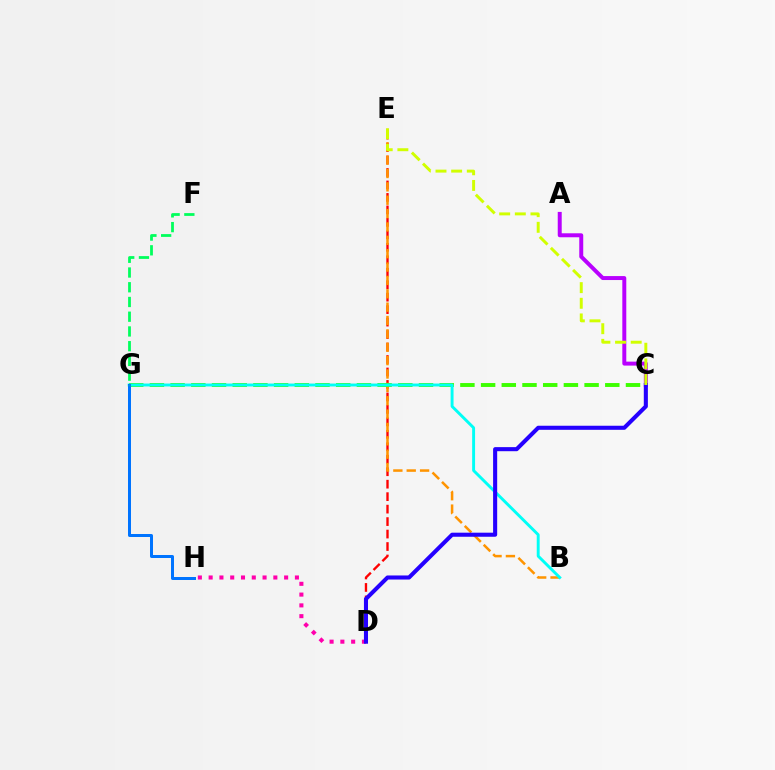{('D', 'E'): [{'color': '#ff0000', 'line_style': 'dashed', 'thickness': 1.69}], ('D', 'H'): [{'color': '#ff00ac', 'line_style': 'dotted', 'thickness': 2.93}], ('B', 'E'): [{'color': '#ff9400', 'line_style': 'dashed', 'thickness': 1.82}], ('C', 'G'): [{'color': '#3dff00', 'line_style': 'dashed', 'thickness': 2.81}], ('B', 'G'): [{'color': '#00fff6', 'line_style': 'solid', 'thickness': 2.1}], ('A', 'C'): [{'color': '#b900ff', 'line_style': 'solid', 'thickness': 2.86}], ('G', 'H'): [{'color': '#0074ff', 'line_style': 'solid', 'thickness': 2.16}], ('C', 'D'): [{'color': '#2500ff', 'line_style': 'solid', 'thickness': 2.93}], ('F', 'G'): [{'color': '#00ff5c', 'line_style': 'dashed', 'thickness': 2.0}], ('C', 'E'): [{'color': '#d1ff00', 'line_style': 'dashed', 'thickness': 2.13}]}